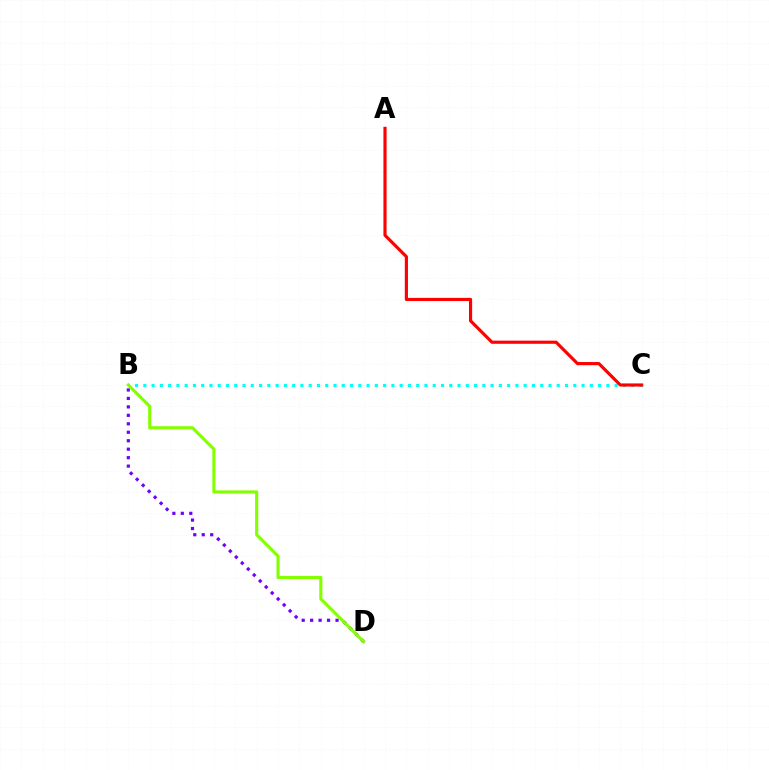{('B', 'D'): [{'color': '#7200ff', 'line_style': 'dotted', 'thickness': 2.3}, {'color': '#84ff00', 'line_style': 'solid', 'thickness': 2.24}], ('B', 'C'): [{'color': '#00fff6', 'line_style': 'dotted', 'thickness': 2.25}], ('A', 'C'): [{'color': '#ff0000', 'line_style': 'solid', 'thickness': 2.27}]}